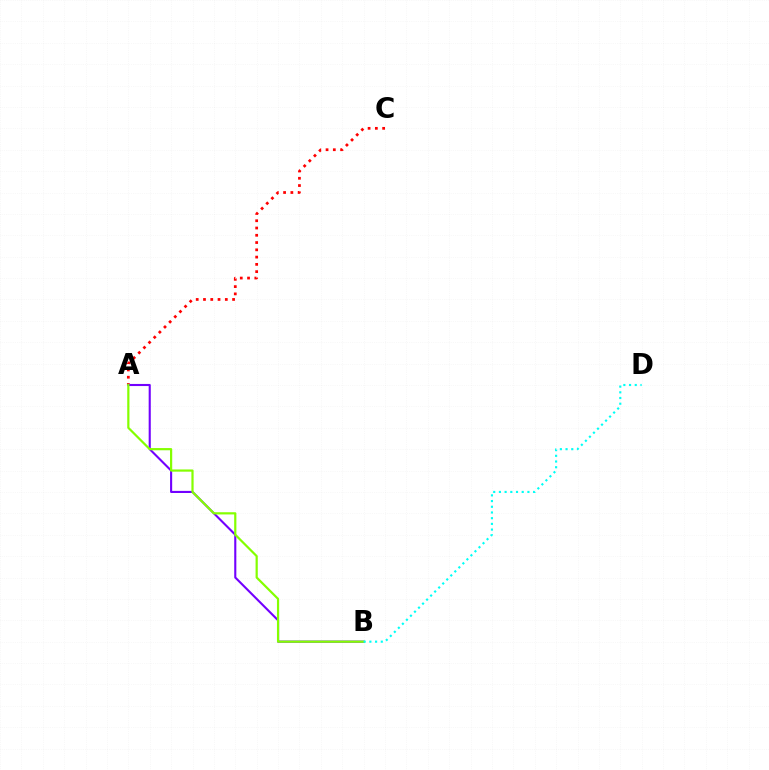{('A', 'C'): [{'color': '#ff0000', 'line_style': 'dotted', 'thickness': 1.98}], ('A', 'B'): [{'color': '#7200ff', 'line_style': 'solid', 'thickness': 1.51}, {'color': '#84ff00', 'line_style': 'solid', 'thickness': 1.59}], ('B', 'D'): [{'color': '#00fff6', 'line_style': 'dotted', 'thickness': 1.55}]}